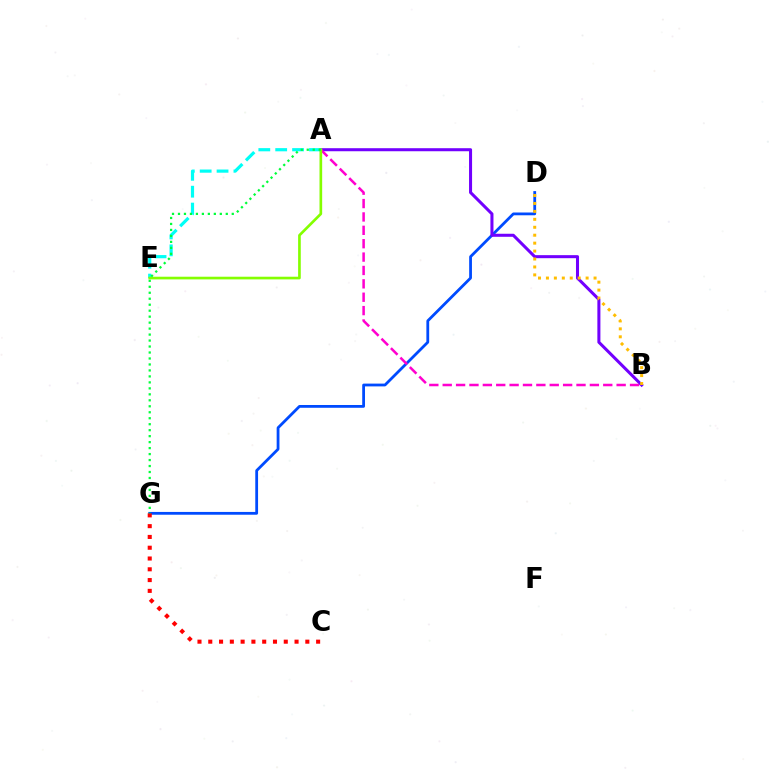{('D', 'G'): [{'color': '#004bff', 'line_style': 'solid', 'thickness': 2.01}], ('A', 'B'): [{'color': '#7200ff', 'line_style': 'solid', 'thickness': 2.19}, {'color': '#ff00cf', 'line_style': 'dashed', 'thickness': 1.82}], ('A', 'E'): [{'color': '#00fff6', 'line_style': 'dashed', 'thickness': 2.29}, {'color': '#84ff00', 'line_style': 'solid', 'thickness': 1.92}], ('C', 'G'): [{'color': '#ff0000', 'line_style': 'dotted', 'thickness': 2.93}], ('A', 'G'): [{'color': '#00ff39', 'line_style': 'dotted', 'thickness': 1.62}], ('B', 'D'): [{'color': '#ffbd00', 'line_style': 'dotted', 'thickness': 2.16}]}